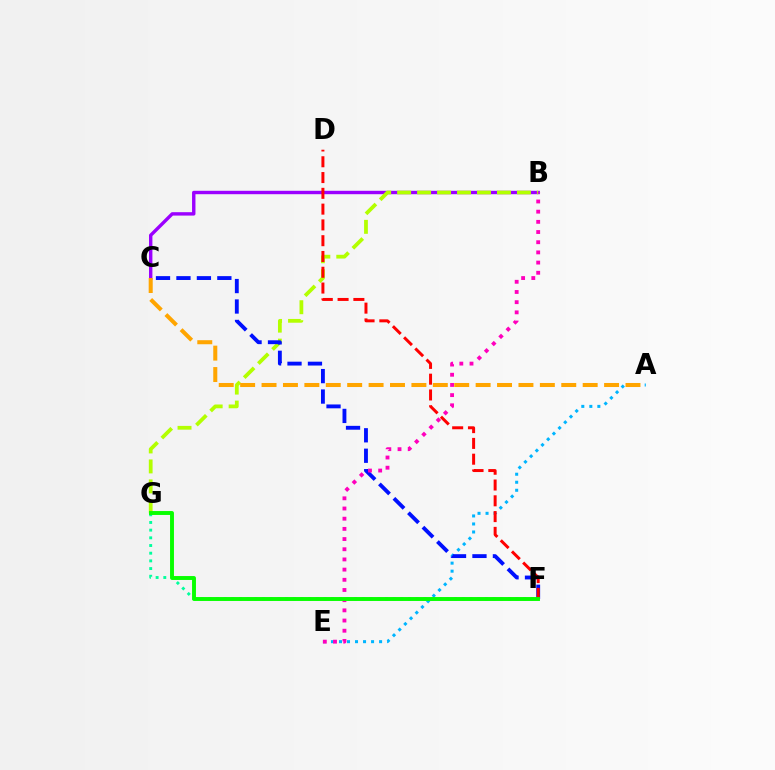{('F', 'G'): [{'color': '#00ff9d', 'line_style': 'dotted', 'thickness': 2.09}, {'color': '#08ff00', 'line_style': 'solid', 'thickness': 2.82}], ('B', 'C'): [{'color': '#9b00ff', 'line_style': 'solid', 'thickness': 2.45}], ('A', 'E'): [{'color': '#00b5ff', 'line_style': 'dotted', 'thickness': 2.18}], ('B', 'G'): [{'color': '#b3ff00', 'line_style': 'dashed', 'thickness': 2.71}], ('C', 'F'): [{'color': '#0010ff', 'line_style': 'dashed', 'thickness': 2.78}], ('A', 'C'): [{'color': '#ffa500', 'line_style': 'dashed', 'thickness': 2.91}], ('D', 'F'): [{'color': '#ff0000', 'line_style': 'dashed', 'thickness': 2.14}], ('B', 'E'): [{'color': '#ff00bd', 'line_style': 'dotted', 'thickness': 2.77}]}